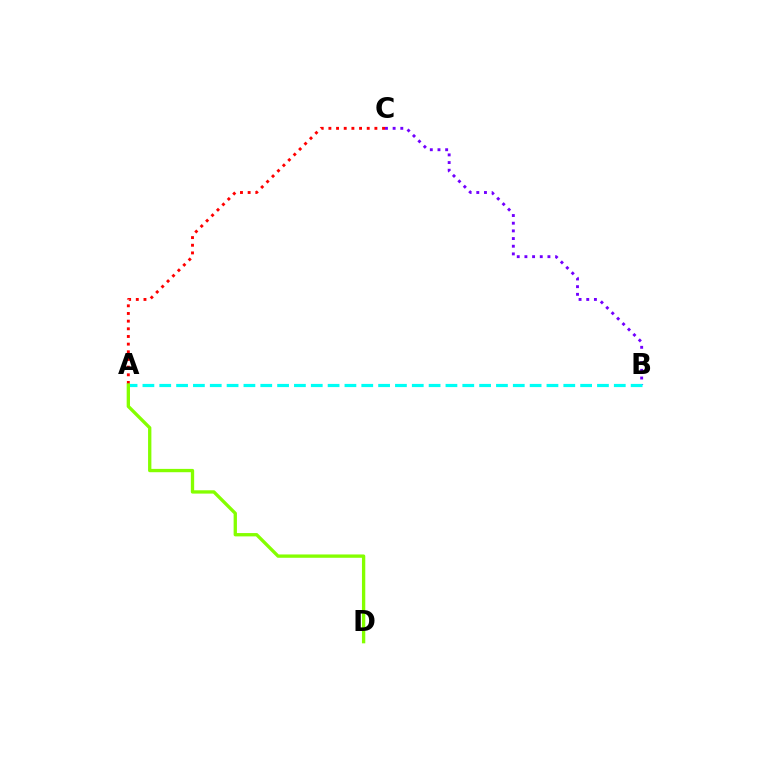{('A', 'C'): [{'color': '#ff0000', 'line_style': 'dotted', 'thickness': 2.08}], ('B', 'C'): [{'color': '#7200ff', 'line_style': 'dotted', 'thickness': 2.08}], ('A', 'B'): [{'color': '#00fff6', 'line_style': 'dashed', 'thickness': 2.29}], ('A', 'D'): [{'color': '#84ff00', 'line_style': 'solid', 'thickness': 2.39}]}